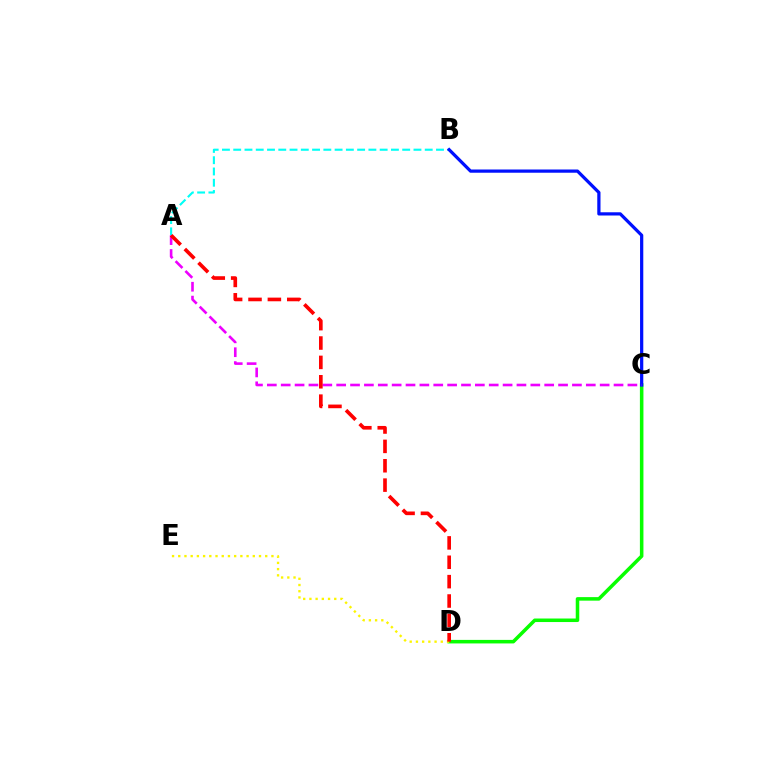{('C', 'D'): [{'color': '#08ff00', 'line_style': 'solid', 'thickness': 2.54}], ('D', 'E'): [{'color': '#fcf500', 'line_style': 'dotted', 'thickness': 1.69}], ('A', 'B'): [{'color': '#00fff6', 'line_style': 'dashed', 'thickness': 1.53}], ('B', 'C'): [{'color': '#0010ff', 'line_style': 'solid', 'thickness': 2.33}], ('A', 'C'): [{'color': '#ee00ff', 'line_style': 'dashed', 'thickness': 1.88}], ('A', 'D'): [{'color': '#ff0000', 'line_style': 'dashed', 'thickness': 2.63}]}